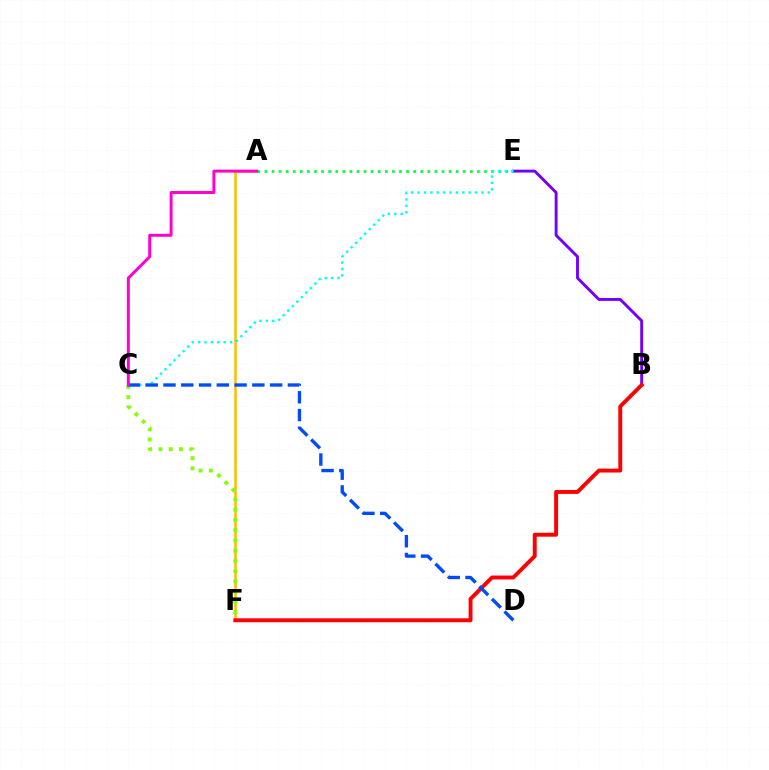{('B', 'E'): [{'color': '#7200ff', 'line_style': 'solid', 'thickness': 2.08}], ('A', 'F'): [{'color': '#ffbd00', 'line_style': 'solid', 'thickness': 1.83}], ('B', 'F'): [{'color': '#ff0000', 'line_style': 'solid', 'thickness': 2.82}], ('A', 'E'): [{'color': '#00ff39', 'line_style': 'dotted', 'thickness': 1.92}], ('C', 'F'): [{'color': '#84ff00', 'line_style': 'dotted', 'thickness': 2.78}], ('C', 'E'): [{'color': '#00fff6', 'line_style': 'dotted', 'thickness': 1.74}], ('C', 'D'): [{'color': '#004bff', 'line_style': 'dashed', 'thickness': 2.41}], ('A', 'C'): [{'color': '#ff00cf', 'line_style': 'solid', 'thickness': 2.14}]}